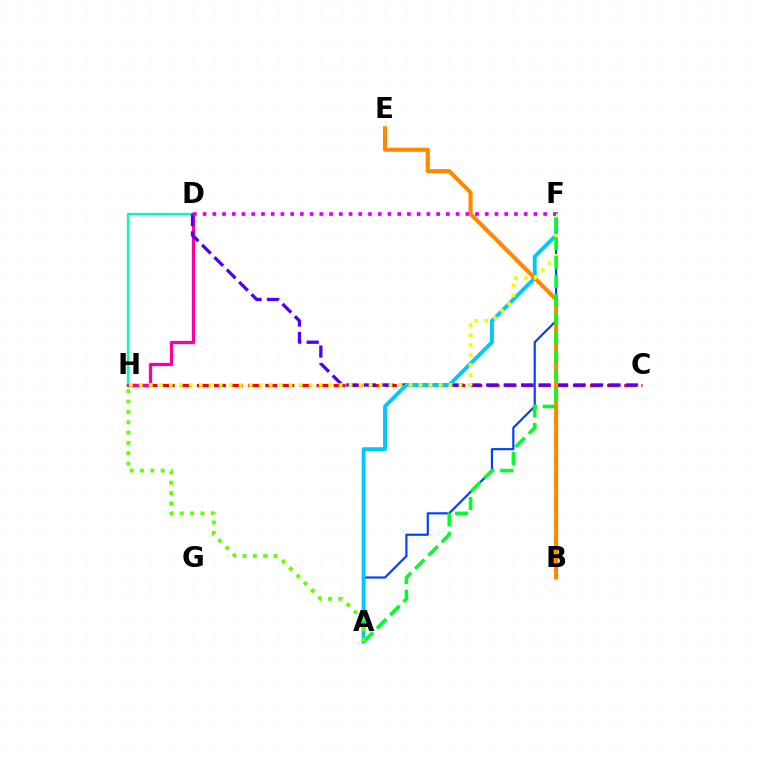{('D', 'H'): [{'color': '#00ffaf', 'line_style': 'solid', 'thickness': 1.67}, {'color': '#ff00a0', 'line_style': 'solid', 'thickness': 2.37}], ('C', 'H'): [{'color': '#ff0000', 'line_style': 'dashed', 'thickness': 2.32}], ('A', 'F'): [{'color': '#003fff', 'line_style': 'solid', 'thickness': 1.56}, {'color': '#00c7ff', 'line_style': 'solid', 'thickness': 2.8}, {'color': '#00ff27', 'line_style': 'dashed', 'thickness': 2.56}], ('C', 'D'): [{'color': '#4f00ff', 'line_style': 'dashed', 'thickness': 2.37}], ('B', 'E'): [{'color': '#ff8800', 'line_style': 'solid', 'thickness': 2.94}], ('F', 'H'): [{'color': '#eeff00', 'line_style': 'dotted', 'thickness': 2.71}], ('A', 'H'): [{'color': '#66ff00', 'line_style': 'dotted', 'thickness': 2.8}], ('D', 'F'): [{'color': '#d600ff', 'line_style': 'dotted', 'thickness': 2.64}]}